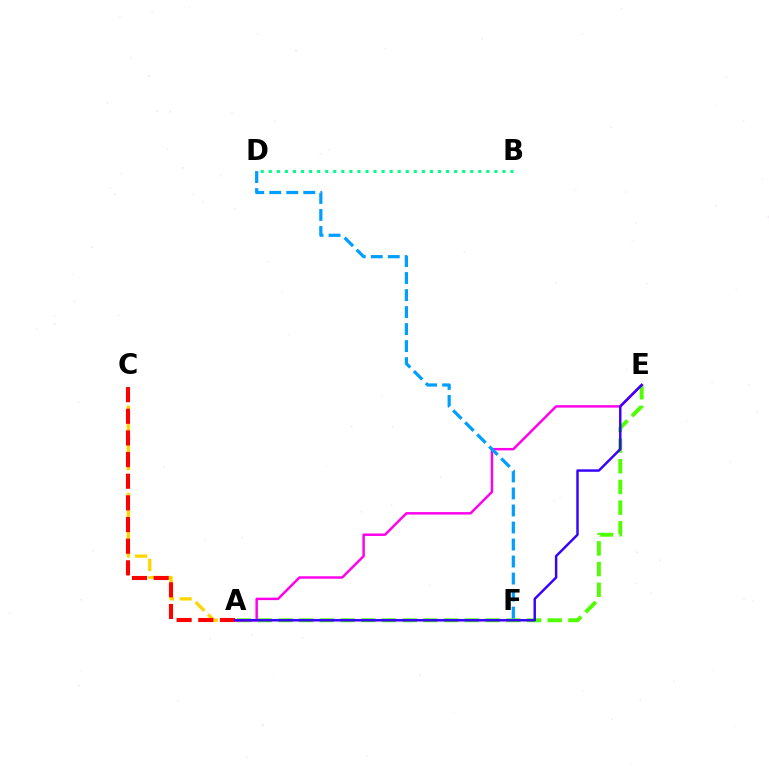{('A', 'C'): [{'color': '#ffd500', 'line_style': 'dashed', 'thickness': 2.37}, {'color': '#ff0000', 'line_style': 'dashed', 'thickness': 2.94}], ('B', 'D'): [{'color': '#00ff86', 'line_style': 'dotted', 'thickness': 2.19}], ('A', 'E'): [{'color': '#4fff00', 'line_style': 'dashed', 'thickness': 2.81}, {'color': '#ff00ed', 'line_style': 'solid', 'thickness': 1.77}, {'color': '#3700ff', 'line_style': 'solid', 'thickness': 1.76}], ('D', 'F'): [{'color': '#009eff', 'line_style': 'dashed', 'thickness': 2.31}]}